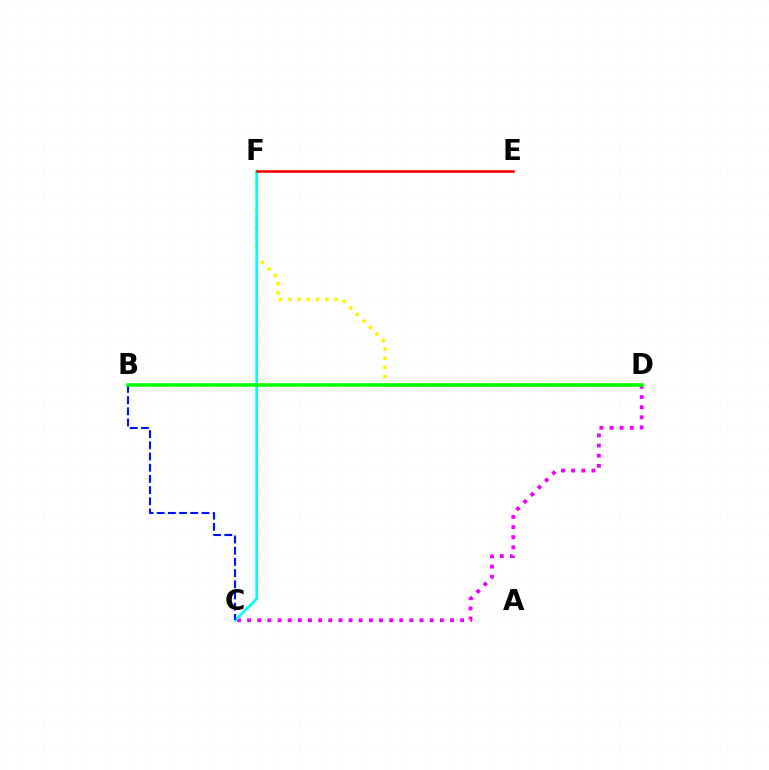{('D', 'F'): [{'color': '#fcf500', 'line_style': 'dotted', 'thickness': 2.5}], ('C', 'D'): [{'color': '#ee00ff', 'line_style': 'dotted', 'thickness': 2.76}], ('C', 'F'): [{'color': '#00fff6', 'line_style': 'solid', 'thickness': 1.94}], ('B', 'C'): [{'color': '#0010ff', 'line_style': 'dashed', 'thickness': 1.52}], ('B', 'D'): [{'color': '#08ff00', 'line_style': 'solid', 'thickness': 2.58}], ('E', 'F'): [{'color': '#ff0000', 'line_style': 'solid', 'thickness': 1.88}]}